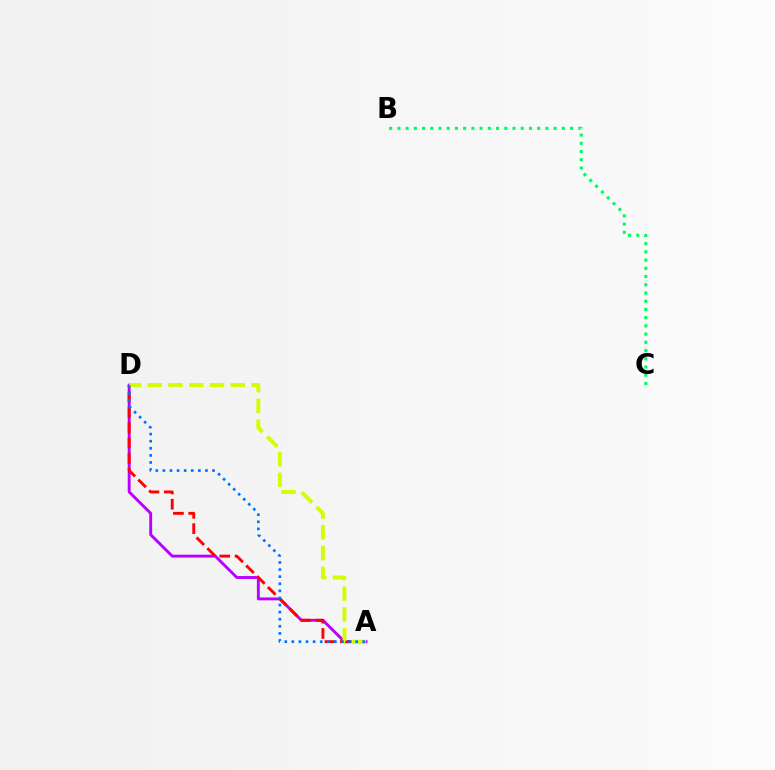{('A', 'D'): [{'color': '#b900ff', 'line_style': 'solid', 'thickness': 2.08}, {'color': '#ff0000', 'line_style': 'dashed', 'thickness': 2.08}, {'color': '#d1ff00', 'line_style': 'dashed', 'thickness': 2.82}, {'color': '#0074ff', 'line_style': 'dotted', 'thickness': 1.93}], ('B', 'C'): [{'color': '#00ff5c', 'line_style': 'dotted', 'thickness': 2.23}]}